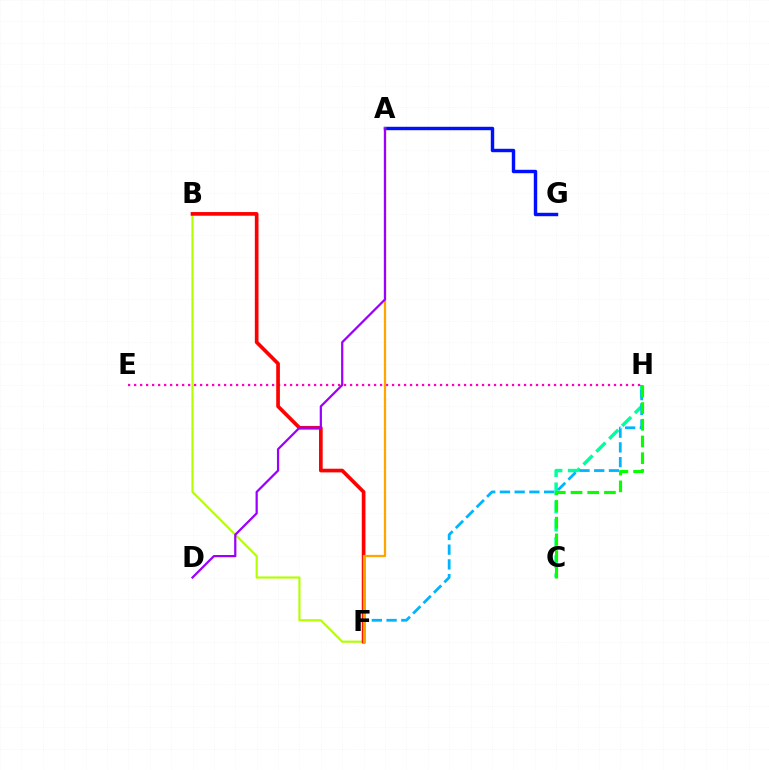{('C', 'H'): [{'color': '#00ff9d', 'line_style': 'dashed', 'thickness': 2.47}, {'color': '#08ff00', 'line_style': 'dashed', 'thickness': 2.27}], ('F', 'H'): [{'color': '#00b5ff', 'line_style': 'dashed', 'thickness': 2.0}], ('A', 'G'): [{'color': '#0010ff', 'line_style': 'solid', 'thickness': 2.46}], ('B', 'F'): [{'color': '#b3ff00', 'line_style': 'solid', 'thickness': 1.55}, {'color': '#ff0000', 'line_style': 'solid', 'thickness': 2.65}], ('E', 'H'): [{'color': '#ff00bd', 'line_style': 'dotted', 'thickness': 1.63}], ('A', 'F'): [{'color': '#ffa500', 'line_style': 'solid', 'thickness': 1.63}], ('A', 'D'): [{'color': '#9b00ff', 'line_style': 'solid', 'thickness': 1.6}]}